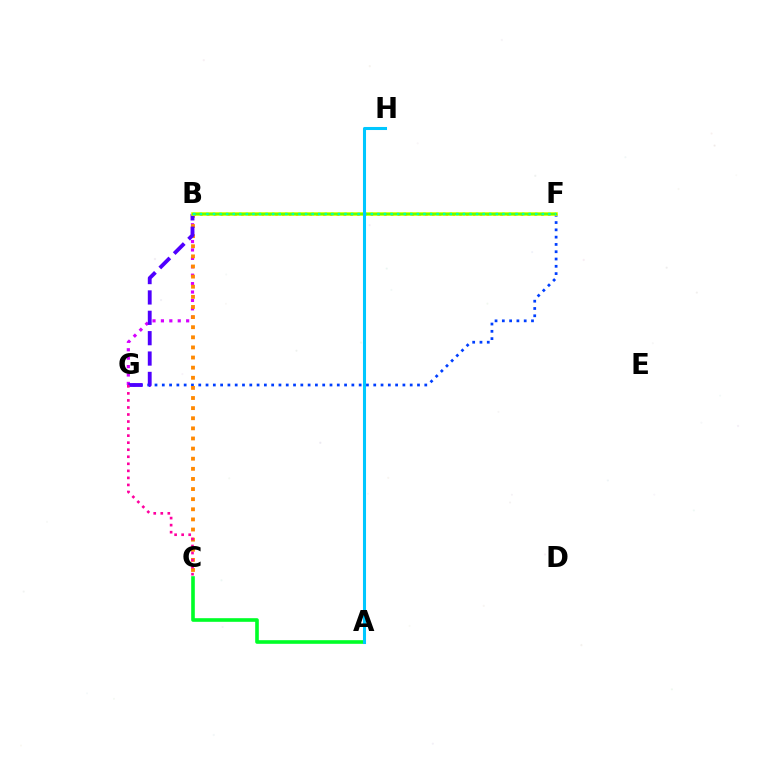{('B', 'F'): [{'color': '#ff0000', 'line_style': 'dotted', 'thickness': 1.85}, {'color': '#eeff00', 'line_style': 'solid', 'thickness': 2.6}, {'color': '#66ff00', 'line_style': 'solid', 'thickness': 1.75}, {'color': '#00ffaf', 'line_style': 'dotted', 'thickness': 1.79}], ('B', 'G'): [{'color': '#d600ff', 'line_style': 'dotted', 'thickness': 2.29}, {'color': '#4f00ff', 'line_style': 'dashed', 'thickness': 2.77}], ('A', 'C'): [{'color': '#00ff27', 'line_style': 'solid', 'thickness': 2.61}], ('F', 'G'): [{'color': '#003fff', 'line_style': 'dotted', 'thickness': 1.98}], ('B', 'C'): [{'color': '#ff8800', 'line_style': 'dotted', 'thickness': 2.75}], ('C', 'G'): [{'color': '#ff00a0', 'line_style': 'dotted', 'thickness': 1.91}], ('A', 'H'): [{'color': '#00c7ff', 'line_style': 'solid', 'thickness': 2.2}]}